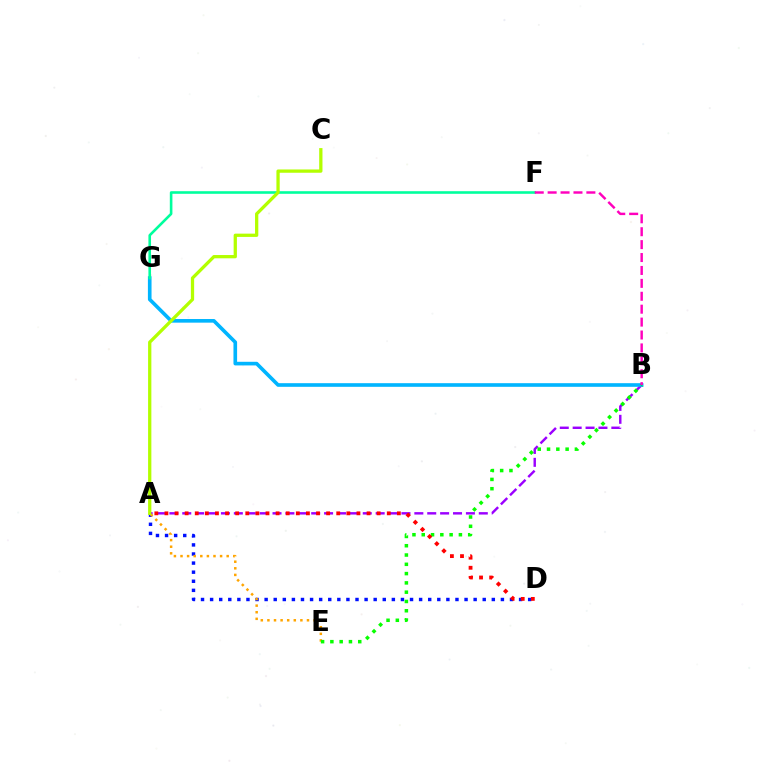{('A', 'D'): [{'color': '#0010ff', 'line_style': 'dotted', 'thickness': 2.47}, {'color': '#ff0000', 'line_style': 'dotted', 'thickness': 2.75}], ('A', 'B'): [{'color': '#9b00ff', 'line_style': 'dashed', 'thickness': 1.75}], ('A', 'E'): [{'color': '#ffa500', 'line_style': 'dotted', 'thickness': 1.79}], ('B', 'G'): [{'color': '#00b5ff', 'line_style': 'solid', 'thickness': 2.62}], ('F', 'G'): [{'color': '#00ff9d', 'line_style': 'solid', 'thickness': 1.88}], ('B', 'E'): [{'color': '#08ff00', 'line_style': 'dotted', 'thickness': 2.52}], ('A', 'C'): [{'color': '#b3ff00', 'line_style': 'solid', 'thickness': 2.36}], ('B', 'F'): [{'color': '#ff00bd', 'line_style': 'dashed', 'thickness': 1.75}]}